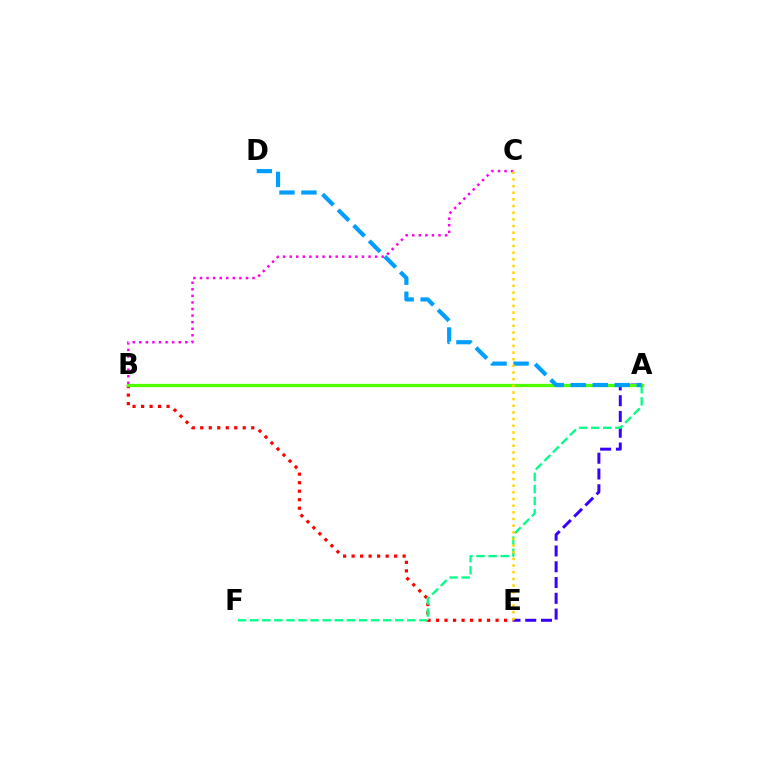{('B', 'E'): [{'color': '#ff0000', 'line_style': 'dotted', 'thickness': 2.31}], ('B', 'C'): [{'color': '#ff00ed', 'line_style': 'dotted', 'thickness': 1.79}], ('A', 'E'): [{'color': '#3700ff', 'line_style': 'dashed', 'thickness': 2.14}], ('A', 'F'): [{'color': '#00ff86', 'line_style': 'dashed', 'thickness': 1.64}], ('A', 'B'): [{'color': '#4fff00', 'line_style': 'solid', 'thickness': 2.36}], ('A', 'D'): [{'color': '#009eff', 'line_style': 'dashed', 'thickness': 2.99}], ('C', 'E'): [{'color': '#ffd500', 'line_style': 'dotted', 'thickness': 1.81}]}